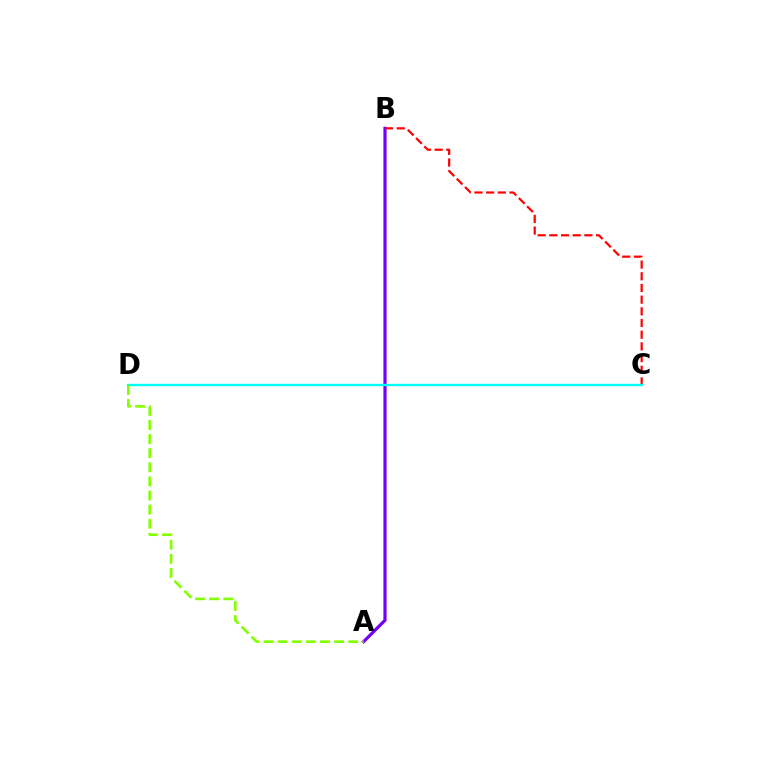{('A', 'B'): [{'color': '#7200ff', 'line_style': 'solid', 'thickness': 2.3}], ('B', 'C'): [{'color': '#ff0000', 'line_style': 'dashed', 'thickness': 1.59}], ('C', 'D'): [{'color': '#00fff6', 'line_style': 'solid', 'thickness': 1.7}], ('A', 'D'): [{'color': '#84ff00', 'line_style': 'dashed', 'thickness': 1.92}]}